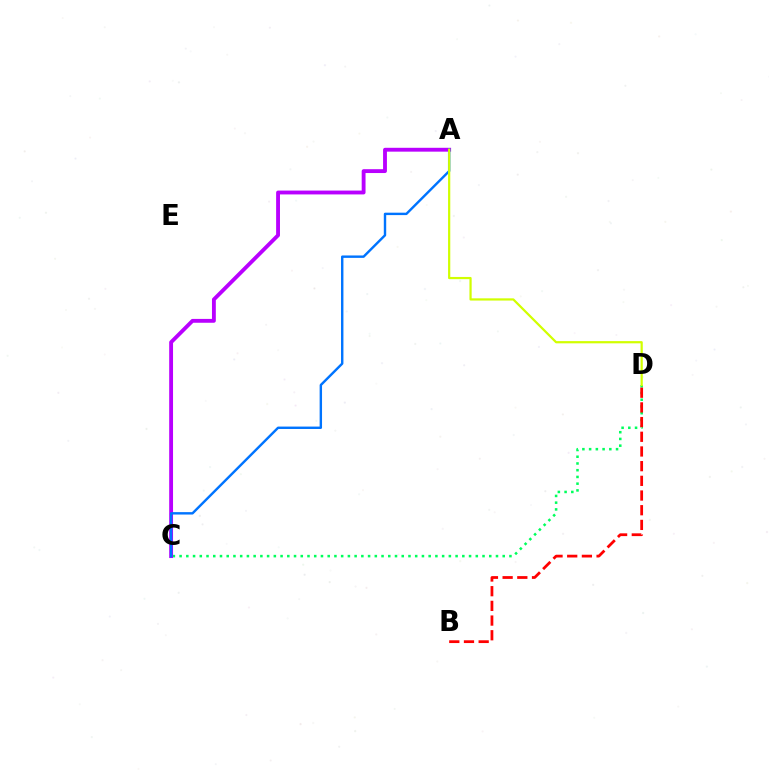{('C', 'D'): [{'color': '#00ff5c', 'line_style': 'dotted', 'thickness': 1.83}], ('A', 'C'): [{'color': '#b900ff', 'line_style': 'solid', 'thickness': 2.77}, {'color': '#0074ff', 'line_style': 'solid', 'thickness': 1.74}], ('A', 'D'): [{'color': '#d1ff00', 'line_style': 'solid', 'thickness': 1.6}], ('B', 'D'): [{'color': '#ff0000', 'line_style': 'dashed', 'thickness': 2.0}]}